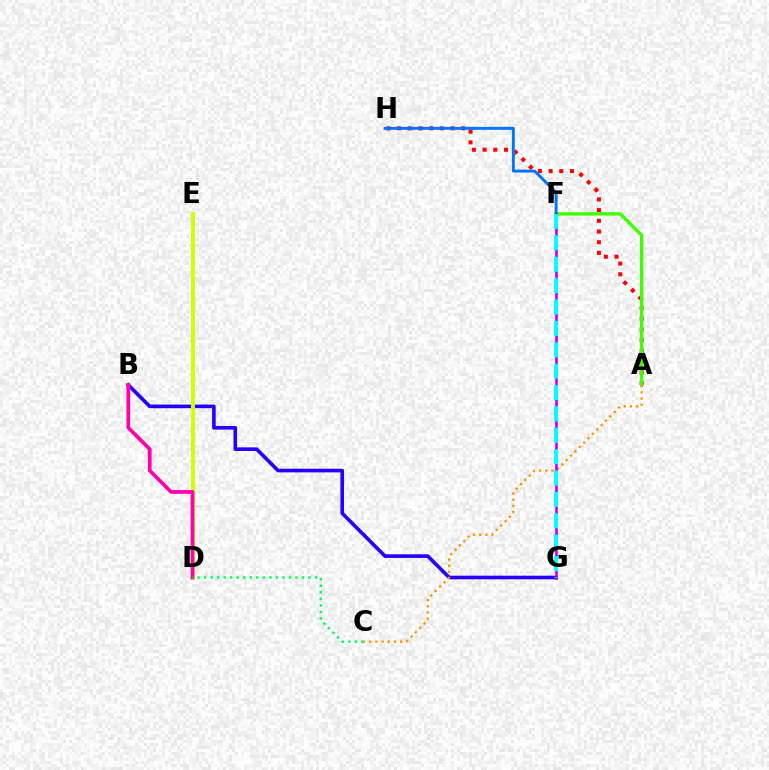{('B', 'G'): [{'color': '#2500ff', 'line_style': 'solid', 'thickness': 2.61}], ('A', 'H'): [{'color': '#ff0000', 'line_style': 'dotted', 'thickness': 2.9}], ('A', 'F'): [{'color': '#3dff00', 'line_style': 'solid', 'thickness': 2.43}], ('D', 'E'): [{'color': '#d1ff00', 'line_style': 'solid', 'thickness': 2.82}], ('B', 'D'): [{'color': '#ff00ac', 'line_style': 'solid', 'thickness': 2.67}], ('A', 'C'): [{'color': '#ff9400', 'line_style': 'dotted', 'thickness': 1.68}], ('F', 'H'): [{'color': '#0074ff', 'line_style': 'solid', 'thickness': 2.11}], ('C', 'D'): [{'color': '#00ff5c', 'line_style': 'dotted', 'thickness': 1.77}], ('F', 'G'): [{'color': '#b900ff', 'line_style': 'solid', 'thickness': 1.86}, {'color': '#00fff6', 'line_style': 'dashed', 'thickness': 2.9}]}